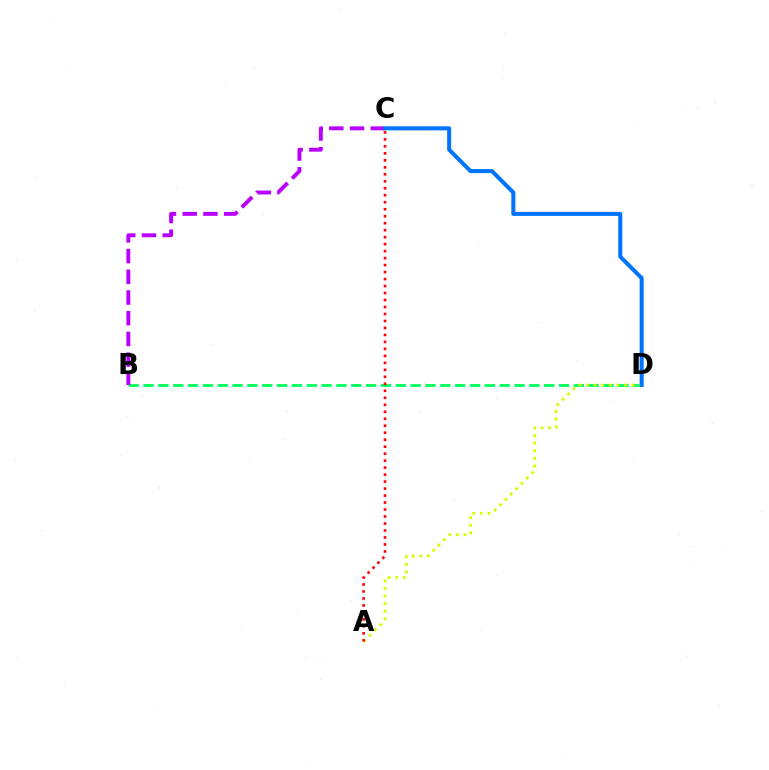{('B', 'D'): [{'color': '#00ff5c', 'line_style': 'dashed', 'thickness': 2.02}], ('B', 'C'): [{'color': '#b900ff', 'line_style': 'dashed', 'thickness': 2.81}], ('A', 'D'): [{'color': '#d1ff00', 'line_style': 'dotted', 'thickness': 2.06}], ('A', 'C'): [{'color': '#ff0000', 'line_style': 'dotted', 'thickness': 1.9}], ('C', 'D'): [{'color': '#0074ff', 'line_style': 'solid', 'thickness': 2.9}]}